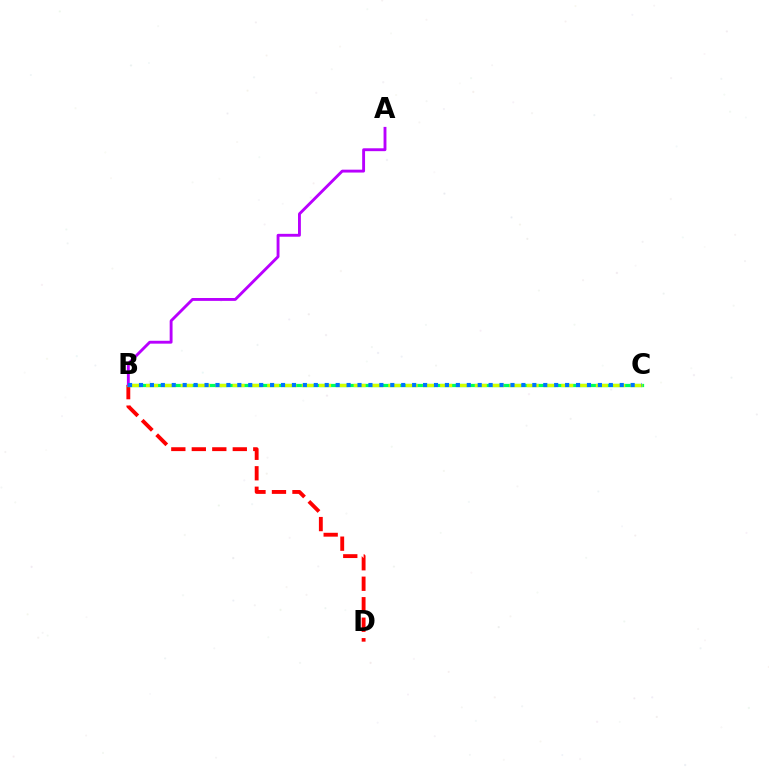{('B', 'D'): [{'color': '#ff0000', 'line_style': 'dashed', 'thickness': 2.78}], ('B', 'C'): [{'color': '#00ff5c', 'line_style': 'solid', 'thickness': 2.34}, {'color': '#d1ff00', 'line_style': 'dashed', 'thickness': 2.35}, {'color': '#0074ff', 'line_style': 'dotted', 'thickness': 2.97}], ('A', 'B'): [{'color': '#b900ff', 'line_style': 'solid', 'thickness': 2.07}]}